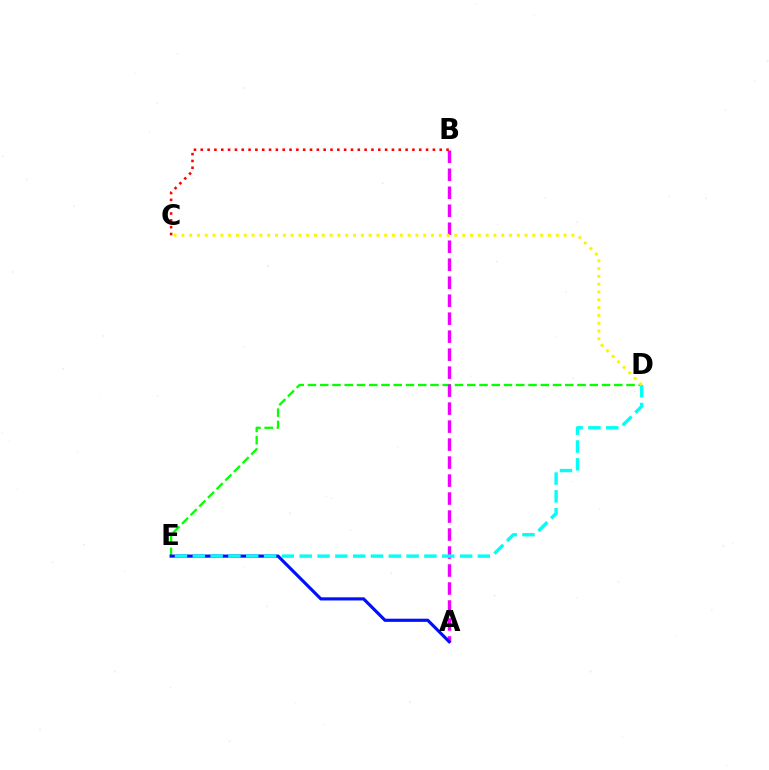{('D', 'E'): [{'color': '#08ff00', 'line_style': 'dashed', 'thickness': 1.66}, {'color': '#00fff6', 'line_style': 'dashed', 'thickness': 2.42}], ('A', 'B'): [{'color': '#ee00ff', 'line_style': 'dashed', 'thickness': 2.44}], ('A', 'E'): [{'color': '#0010ff', 'line_style': 'solid', 'thickness': 2.27}], ('C', 'D'): [{'color': '#fcf500', 'line_style': 'dotted', 'thickness': 2.12}], ('B', 'C'): [{'color': '#ff0000', 'line_style': 'dotted', 'thickness': 1.85}]}